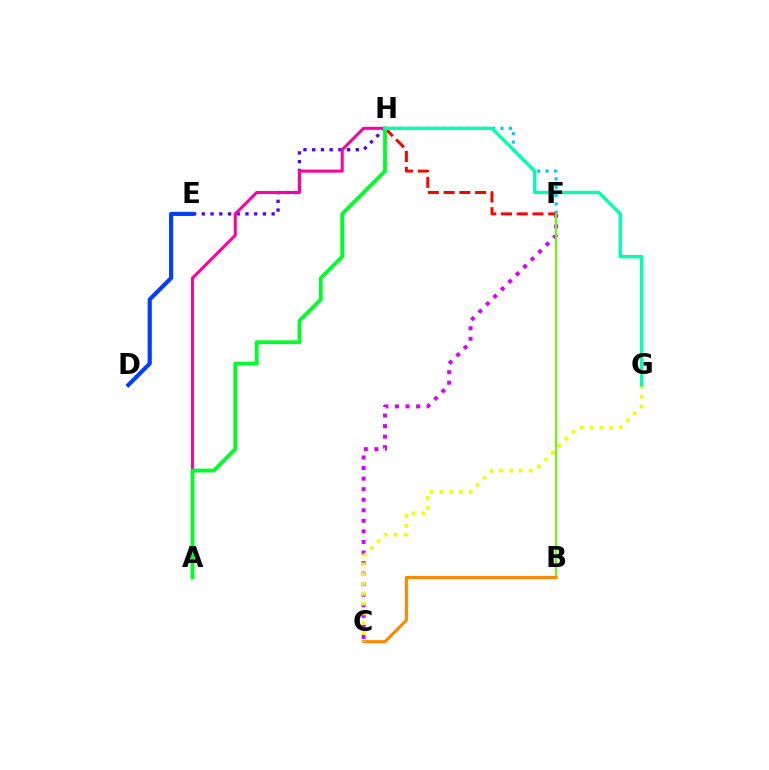{('C', 'F'): [{'color': '#d600ff', 'line_style': 'dotted', 'thickness': 2.87}], ('F', 'H'): [{'color': '#00c7ff', 'line_style': 'dotted', 'thickness': 2.27}, {'color': '#ff0000', 'line_style': 'dashed', 'thickness': 2.14}], ('B', 'F'): [{'color': '#66ff00', 'line_style': 'solid', 'thickness': 1.51}], ('B', 'C'): [{'color': '#ff8800', 'line_style': 'solid', 'thickness': 2.24}], ('E', 'H'): [{'color': '#4f00ff', 'line_style': 'dotted', 'thickness': 2.37}], ('D', 'E'): [{'color': '#003fff', 'line_style': 'solid', 'thickness': 2.98}], ('A', 'H'): [{'color': '#ff00a0', 'line_style': 'solid', 'thickness': 2.19}, {'color': '#00ff27', 'line_style': 'solid', 'thickness': 2.76}], ('C', 'G'): [{'color': '#eeff00', 'line_style': 'dotted', 'thickness': 2.67}], ('G', 'H'): [{'color': '#00ffaf', 'line_style': 'solid', 'thickness': 2.4}]}